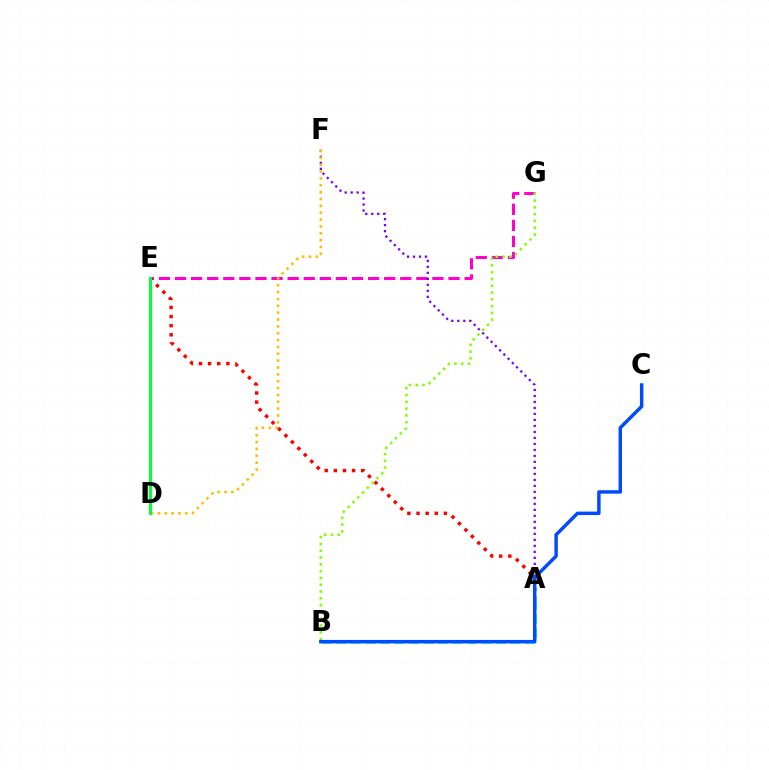{('E', 'G'): [{'color': '#ff00cf', 'line_style': 'dashed', 'thickness': 2.19}], ('A', 'E'): [{'color': '#ff0000', 'line_style': 'dotted', 'thickness': 2.48}], ('A', 'F'): [{'color': '#7200ff', 'line_style': 'dotted', 'thickness': 1.63}], ('D', 'F'): [{'color': '#ffbd00', 'line_style': 'dotted', 'thickness': 1.86}], ('A', 'B'): [{'color': '#00fff6', 'line_style': 'dashed', 'thickness': 1.97}], ('D', 'E'): [{'color': '#00ff39', 'line_style': 'solid', 'thickness': 2.13}], ('B', 'G'): [{'color': '#84ff00', 'line_style': 'dotted', 'thickness': 1.84}], ('B', 'C'): [{'color': '#004bff', 'line_style': 'solid', 'thickness': 2.48}]}